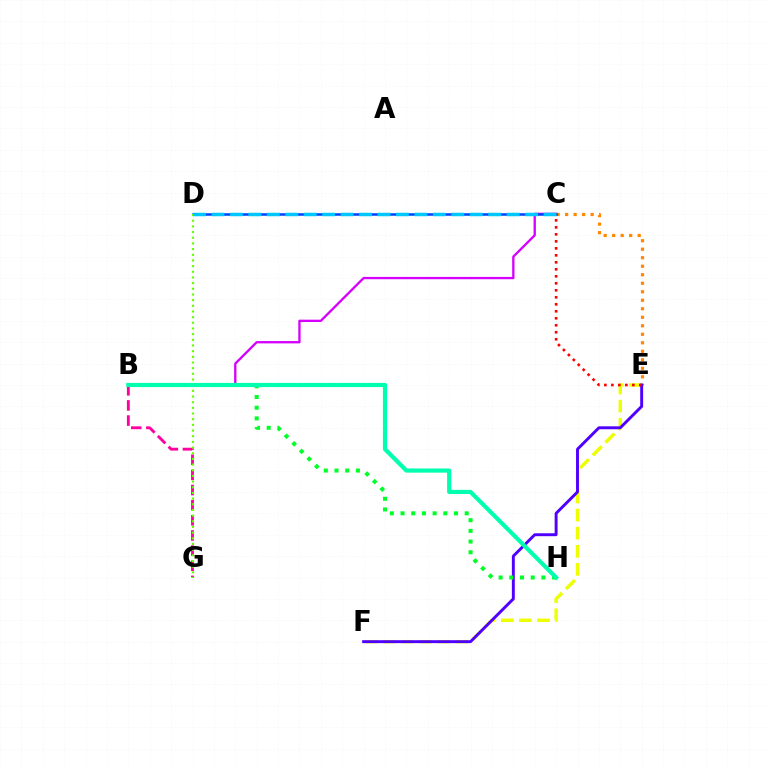{('B', 'C'): [{'color': '#d600ff', 'line_style': 'solid', 'thickness': 1.67}], ('C', 'E'): [{'color': '#ff8800', 'line_style': 'dotted', 'thickness': 2.31}, {'color': '#ff0000', 'line_style': 'dotted', 'thickness': 1.9}], ('C', 'D'): [{'color': '#003fff', 'line_style': 'solid', 'thickness': 1.81}, {'color': '#00c7ff', 'line_style': 'dashed', 'thickness': 2.51}], ('E', 'F'): [{'color': '#eeff00', 'line_style': 'dashed', 'thickness': 2.46}, {'color': '#4f00ff', 'line_style': 'solid', 'thickness': 2.1}], ('B', 'G'): [{'color': '#ff00a0', 'line_style': 'dashed', 'thickness': 2.06}], ('B', 'H'): [{'color': '#00ff27', 'line_style': 'dotted', 'thickness': 2.91}, {'color': '#00ffaf', 'line_style': 'solid', 'thickness': 3.0}], ('D', 'G'): [{'color': '#66ff00', 'line_style': 'dotted', 'thickness': 1.54}]}